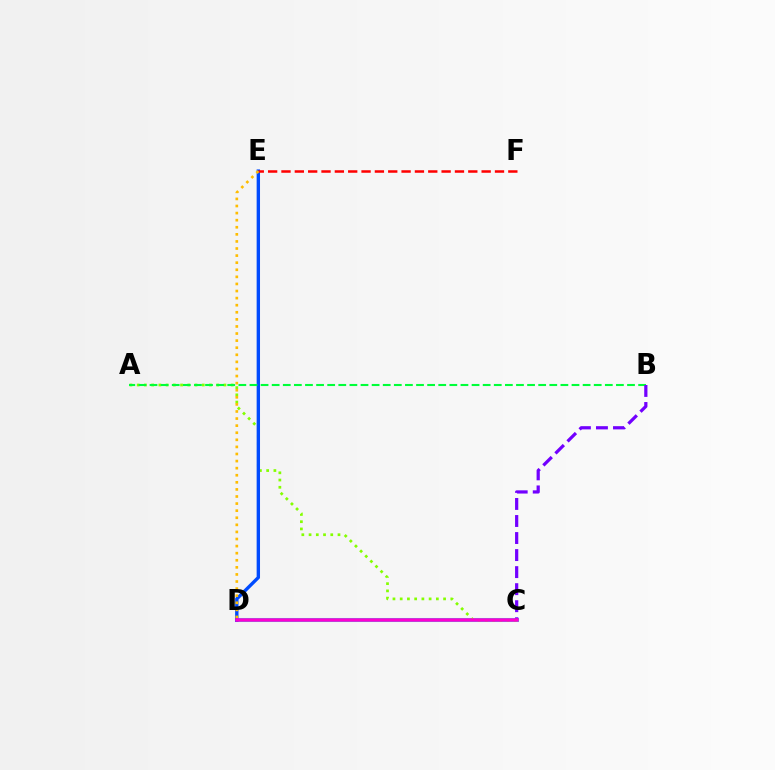{('C', 'D'): [{'color': '#00fff6', 'line_style': 'solid', 'thickness': 2.92}, {'color': '#ff00cf', 'line_style': 'solid', 'thickness': 2.55}], ('A', 'C'): [{'color': '#84ff00', 'line_style': 'dotted', 'thickness': 1.96}], ('D', 'E'): [{'color': '#004bff', 'line_style': 'solid', 'thickness': 2.43}, {'color': '#ffbd00', 'line_style': 'dotted', 'thickness': 1.93}], ('E', 'F'): [{'color': '#ff0000', 'line_style': 'dashed', 'thickness': 1.81}], ('A', 'B'): [{'color': '#00ff39', 'line_style': 'dashed', 'thickness': 1.51}], ('B', 'C'): [{'color': '#7200ff', 'line_style': 'dashed', 'thickness': 2.31}]}